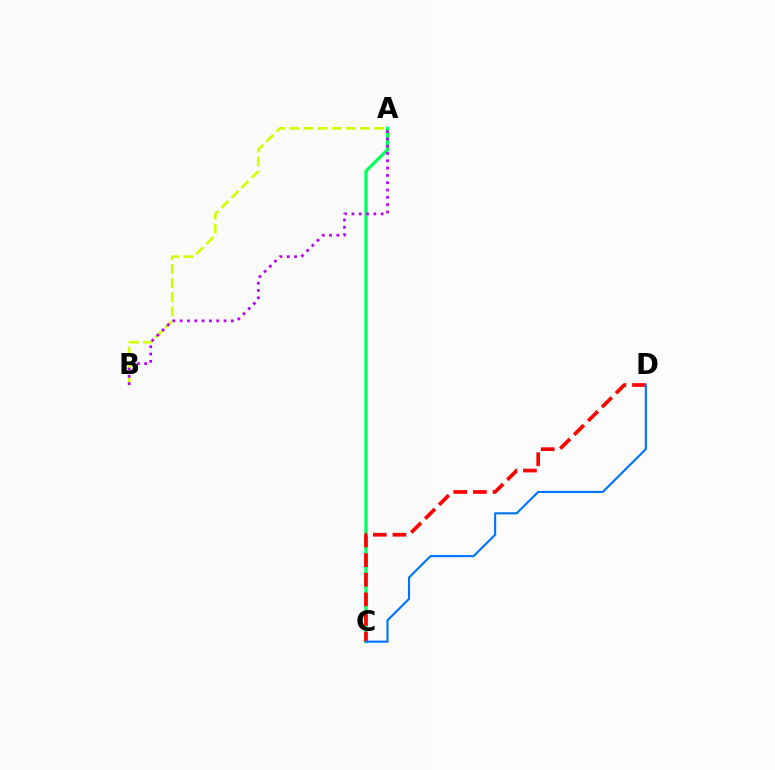{('A', 'C'): [{'color': '#00ff5c', 'line_style': 'solid', 'thickness': 2.31}], ('C', 'D'): [{'color': '#ff0000', 'line_style': 'dashed', 'thickness': 2.66}, {'color': '#0074ff', 'line_style': 'solid', 'thickness': 1.53}], ('A', 'B'): [{'color': '#d1ff00', 'line_style': 'dashed', 'thickness': 1.92}, {'color': '#b900ff', 'line_style': 'dotted', 'thickness': 1.98}]}